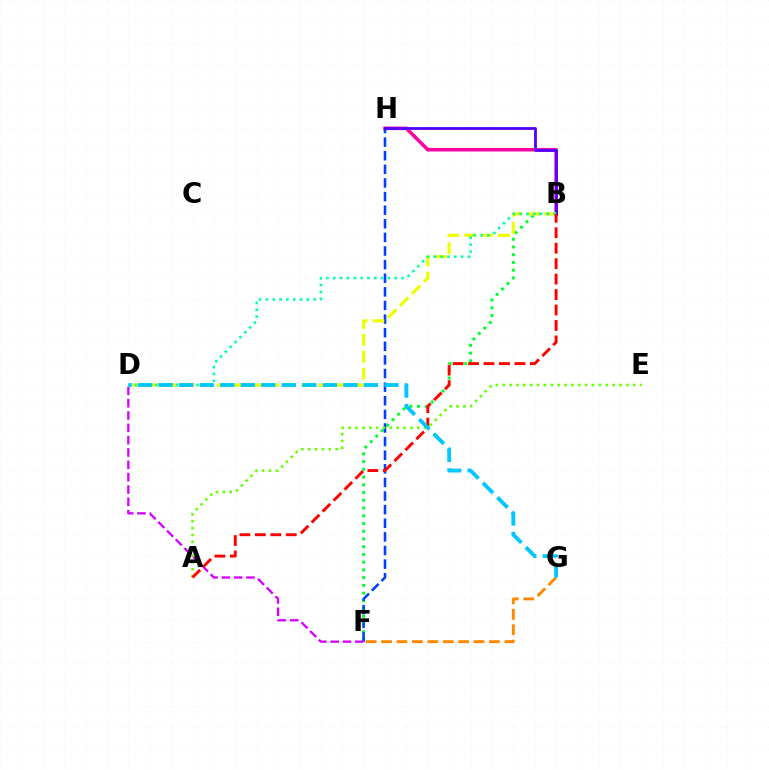{('B', 'H'): [{'color': '#ff00a0', 'line_style': 'solid', 'thickness': 2.54}, {'color': '#4f00ff', 'line_style': 'solid', 'thickness': 2.0}], ('B', 'F'): [{'color': '#00ff27', 'line_style': 'dotted', 'thickness': 2.1}], ('F', 'H'): [{'color': '#003fff', 'line_style': 'dashed', 'thickness': 1.85}], ('D', 'F'): [{'color': '#d600ff', 'line_style': 'dashed', 'thickness': 1.67}], ('B', 'D'): [{'color': '#eeff00', 'line_style': 'dashed', 'thickness': 2.3}, {'color': '#00ffaf', 'line_style': 'dotted', 'thickness': 1.86}], ('A', 'E'): [{'color': '#66ff00', 'line_style': 'dotted', 'thickness': 1.87}], ('A', 'B'): [{'color': '#ff0000', 'line_style': 'dashed', 'thickness': 2.1}], ('F', 'G'): [{'color': '#ff8800', 'line_style': 'dashed', 'thickness': 2.09}], ('D', 'G'): [{'color': '#00c7ff', 'line_style': 'dashed', 'thickness': 2.79}]}